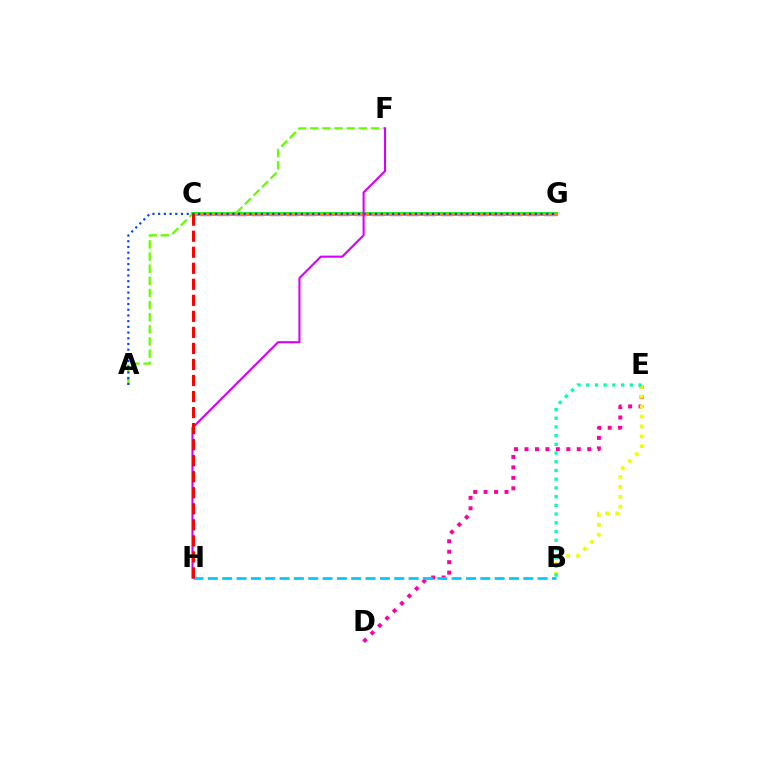{('D', 'E'): [{'color': '#ff00a0', 'line_style': 'dotted', 'thickness': 2.84}], ('C', 'G'): [{'color': '#4f00ff', 'line_style': 'dashed', 'thickness': 2.34}, {'color': '#00ff27', 'line_style': 'solid', 'thickness': 2.86}, {'color': '#ff8800', 'line_style': 'solid', 'thickness': 1.61}], ('A', 'F'): [{'color': '#66ff00', 'line_style': 'dashed', 'thickness': 1.65}], ('B', 'H'): [{'color': '#00c7ff', 'line_style': 'dashed', 'thickness': 1.95}], ('A', 'G'): [{'color': '#003fff', 'line_style': 'dotted', 'thickness': 1.55}], ('F', 'H'): [{'color': '#d600ff', 'line_style': 'solid', 'thickness': 1.53}], ('C', 'H'): [{'color': '#ff0000', 'line_style': 'dashed', 'thickness': 2.18}], ('B', 'E'): [{'color': '#eeff00', 'line_style': 'dotted', 'thickness': 2.69}, {'color': '#00ffaf', 'line_style': 'dotted', 'thickness': 2.37}]}